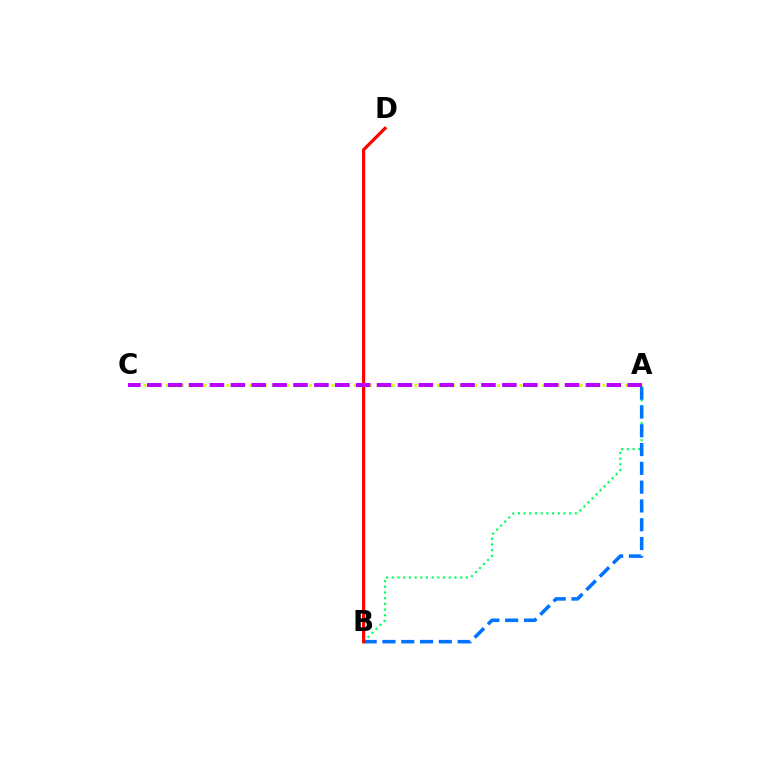{('A', 'B'): [{'color': '#00ff5c', 'line_style': 'dotted', 'thickness': 1.55}, {'color': '#0074ff', 'line_style': 'dashed', 'thickness': 2.55}], ('A', 'C'): [{'color': '#d1ff00', 'line_style': 'dotted', 'thickness': 2.04}, {'color': '#b900ff', 'line_style': 'dashed', 'thickness': 2.84}], ('B', 'D'): [{'color': '#ff0000', 'line_style': 'solid', 'thickness': 2.27}]}